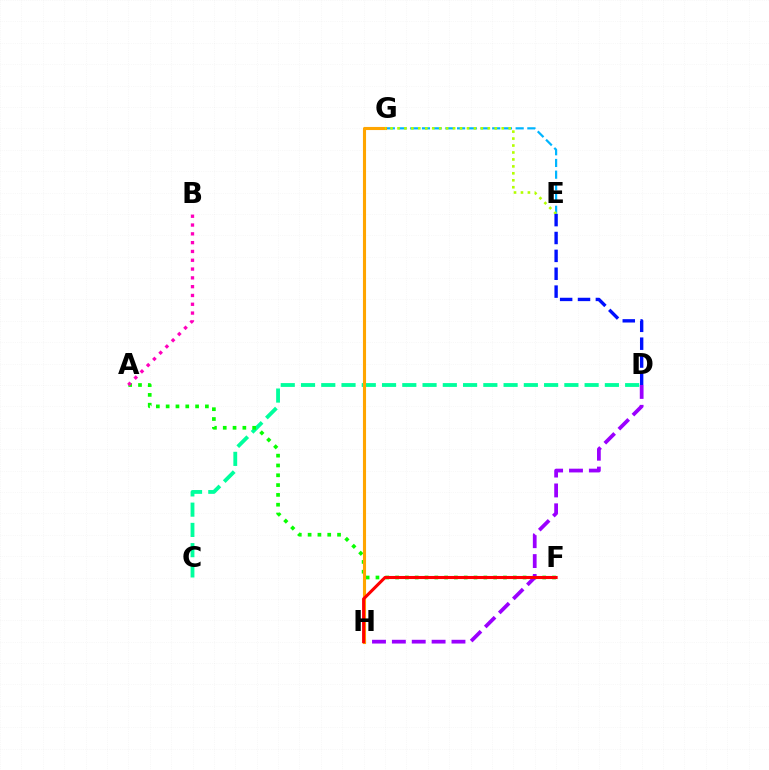{('E', 'G'): [{'color': '#00b5ff', 'line_style': 'dashed', 'thickness': 1.59}, {'color': '#b3ff00', 'line_style': 'dotted', 'thickness': 1.89}], ('C', 'D'): [{'color': '#00ff9d', 'line_style': 'dashed', 'thickness': 2.75}], ('A', 'F'): [{'color': '#08ff00', 'line_style': 'dotted', 'thickness': 2.67}], ('D', 'H'): [{'color': '#9b00ff', 'line_style': 'dashed', 'thickness': 2.7}], ('G', 'H'): [{'color': '#ffa500', 'line_style': 'solid', 'thickness': 2.24}], ('F', 'H'): [{'color': '#ff0000', 'line_style': 'solid', 'thickness': 2.21}], ('D', 'E'): [{'color': '#0010ff', 'line_style': 'dashed', 'thickness': 2.43}], ('A', 'B'): [{'color': '#ff00bd', 'line_style': 'dotted', 'thickness': 2.39}]}